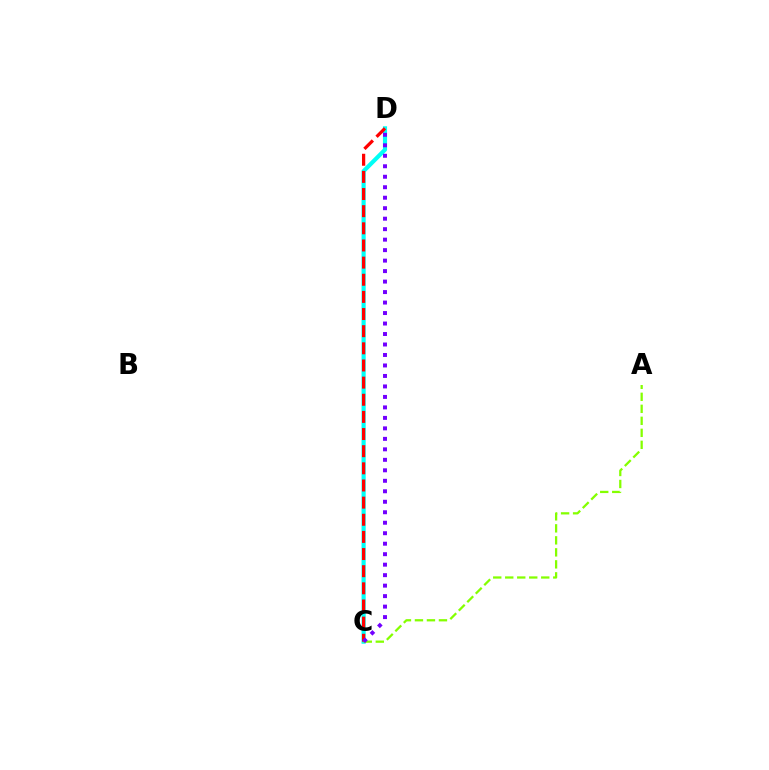{('C', 'D'): [{'color': '#00fff6', 'line_style': 'solid', 'thickness': 2.98}, {'color': '#ff0000', 'line_style': 'dashed', 'thickness': 2.33}, {'color': '#7200ff', 'line_style': 'dotted', 'thickness': 2.85}], ('A', 'C'): [{'color': '#84ff00', 'line_style': 'dashed', 'thickness': 1.63}]}